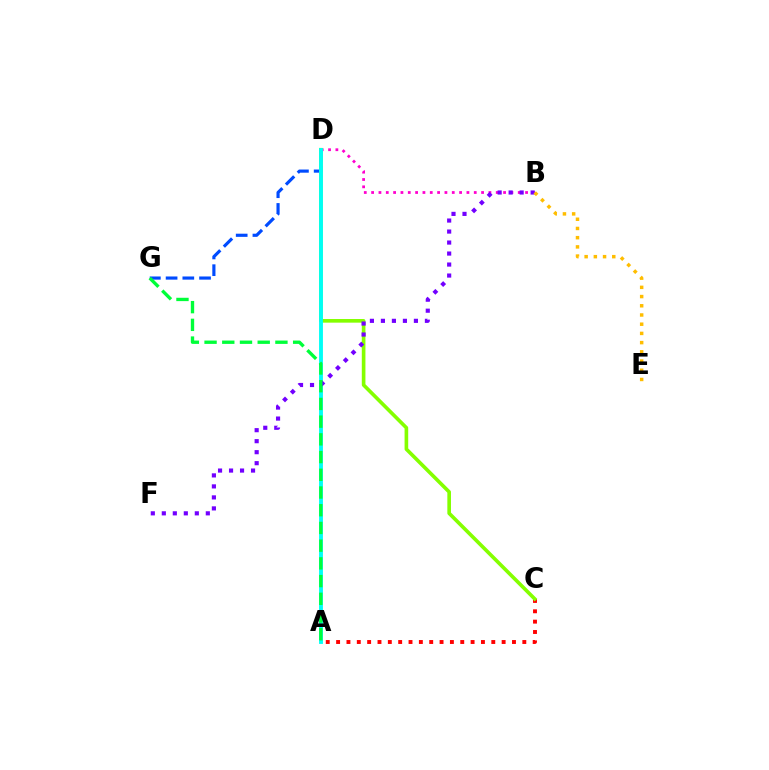{('B', 'D'): [{'color': '#ff00cf', 'line_style': 'dotted', 'thickness': 1.99}], ('D', 'G'): [{'color': '#004bff', 'line_style': 'dashed', 'thickness': 2.27}], ('A', 'C'): [{'color': '#ff0000', 'line_style': 'dotted', 'thickness': 2.81}], ('C', 'D'): [{'color': '#84ff00', 'line_style': 'solid', 'thickness': 2.62}], ('A', 'D'): [{'color': '#00fff6', 'line_style': 'solid', 'thickness': 2.78}], ('B', 'F'): [{'color': '#7200ff', 'line_style': 'dotted', 'thickness': 2.99}], ('A', 'G'): [{'color': '#00ff39', 'line_style': 'dashed', 'thickness': 2.41}], ('B', 'E'): [{'color': '#ffbd00', 'line_style': 'dotted', 'thickness': 2.5}]}